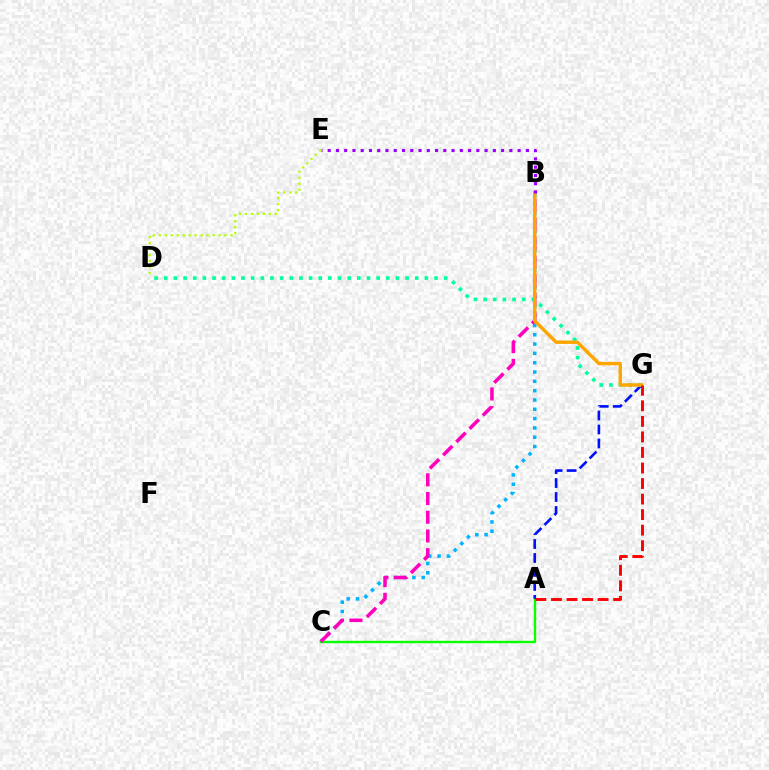{('B', 'C'): [{'color': '#00b5ff', 'line_style': 'dotted', 'thickness': 2.53}, {'color': '#ff00bd', 'line_style': 'dashed', 'thickness': 2.54}], ('A', 'C'): [{'color': '#08ff00', 'line_style': 'solid', 'thickness': 1.71}], ('A', 'G'): [{'color': '#0010ff', 'line_style': 'dashed', 'thickness': 1.9}, {'color': '#ff0000', 'line_style': 'dashed', 'thickness': 2.11}], ('D', 'G'): [{'color': '#00ff9d', 'line_style': 'dotted', 'thickness': 2.62}], ('B', 'G'): [{'color': '#ffa500', 'line_style': 'solid', 'thickness': 2.46}], ('B', 'E'): [{'color': '#9b00ff', 'line_style': 'dotted', 'thickness': 2.24}], ('D', 'E'): [{'color': '#b3ff00', 'line_style': 'dotted', 'thickness': 1.62}]}